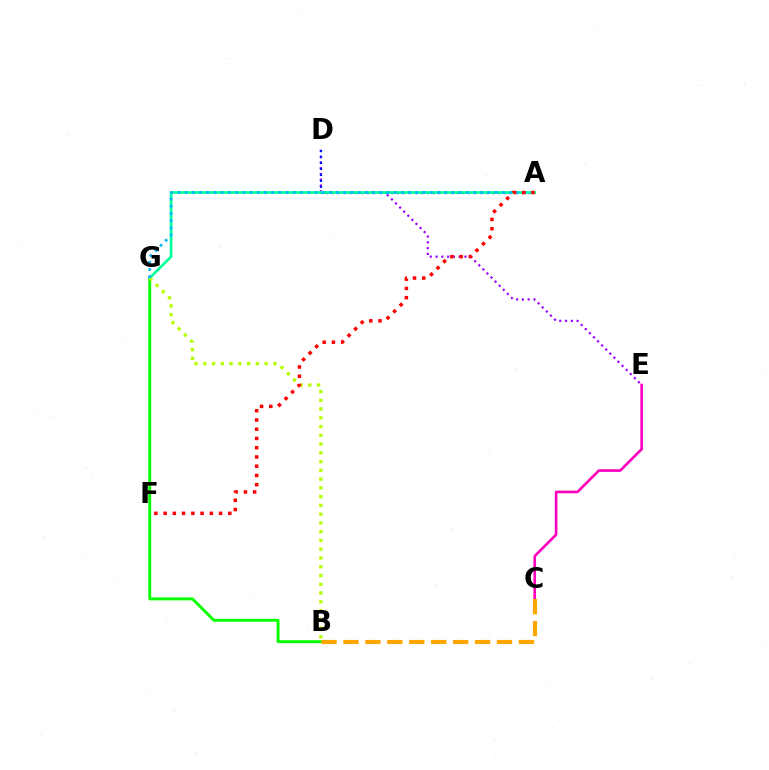{('D', 'E'): [{'color': '#9b00ff', 'line_style': 'dotted', 'thickness': 1.57}], ('B', 'G'): [{'color': '#08ff00', 'line_style': 'solid', 'thickness': 2.09}, {'color': '#b3ff00', 'line_style': 'dotted', 'thickness': 2.38}], ('C', 'E'): [{'color': '#ff00bd', 'line_style': 'solid', 'thickness': 1.9}], ('A', 'D'): [{'color': '#0010ff', 'line_style': 'dotted', 'thickness': 1.62}], ('A', 'G'): [{'color': '#00ff9d', 'line_style': 'solid', 'thickness': 1.92}, {'color': '#00b5ff', 'line_style': 'dotted', 'thickness': 1.96}], ('B', 'C'): [{'color': '#ffa500', 'line_style': 'dashed', 'thickness': 2.98}], ('A', 'F'): [{'color': '#ff0000', 'line_style': 'dotted', 'thickness': 2.51}]}